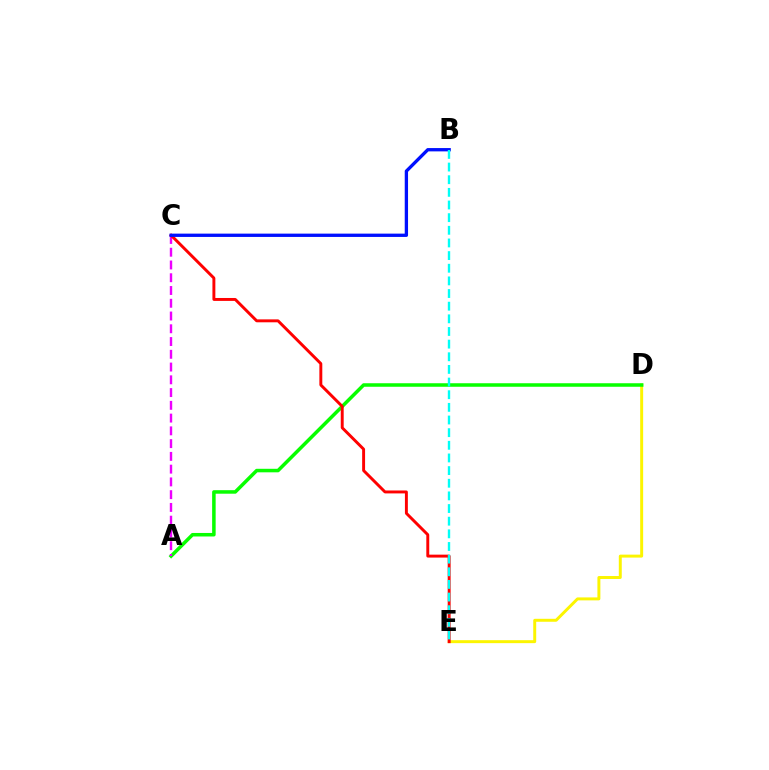{('D', 'E'): [{'color': '#fcf500', 'line_style': 'solid', 'thickness': 2.13}], ('A', 'D'): [{'color': '#08ff00', 'line_style': 'solid', 'thickness': 2.53}], ('A', 'C'): [{'color': '#ee00ff', 'line_style': 'dashed', 'thickness': 1.73}], ('C', 'E'): [{'color': '#ff0000', 'line_style': 'solid', 'thickness': 2.11}], ('B', 'C'): [{'color': '#0010ff', 'line_style': 'solid', 'thickness': 2.38}], ('B', 'E'): [{'color': '#00fff6', 'line_style': 'dashed', 'thickness': 1.72}]}